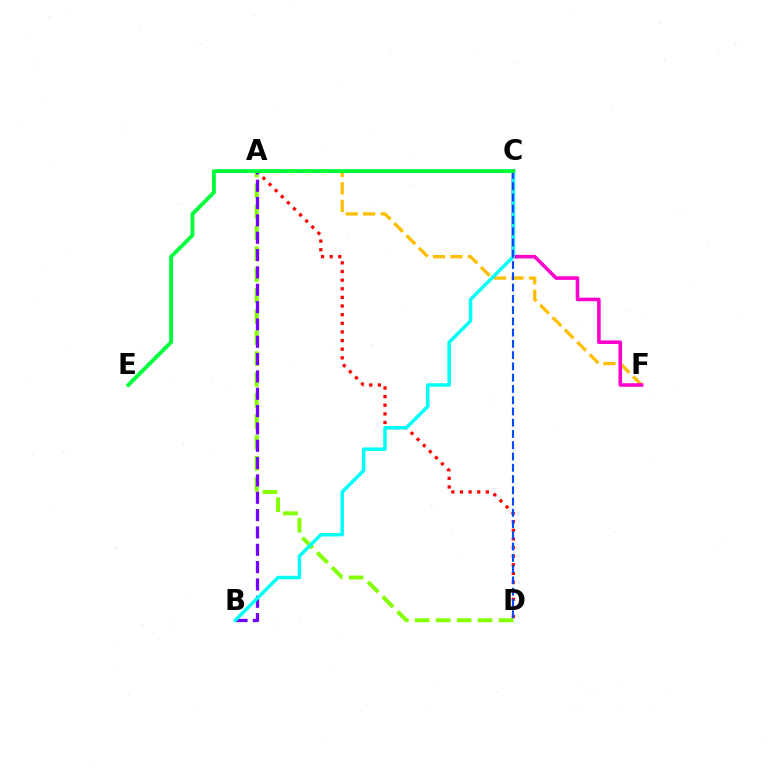{('A', 'D'): [{'color': '#ff0000', 'line_style': 'dotted', 'thickness': 2.35}, {'color': '#84ff00', 'line_style': 'dashed', 'thickness': 2.85}], ('A', 'F'): [{'color': '#ffbd00', 'line_style': 'dashed', 'thickness': 2.38}], ('C', 'F'): [{'color': '#ff00cf', 'line_style': 'solid', 'thickness': 2.57}], ('A', 'B'): [{'color': '#7200ff', 'line_style': 'dashed', 'thickness': 2.36}], ('B', 'C'): [{'color': '#00fff6', 'line_style': 'solid', 'thickness': 2.51}], ('C', 'D'): [{'color': '#004bff', 'line_style': 'dashed', 'thickness': 1.53}], ('C', 'E'): [{'color': '#00ff39', 'line_style': 'solid', 'thickness': 2.77}]}